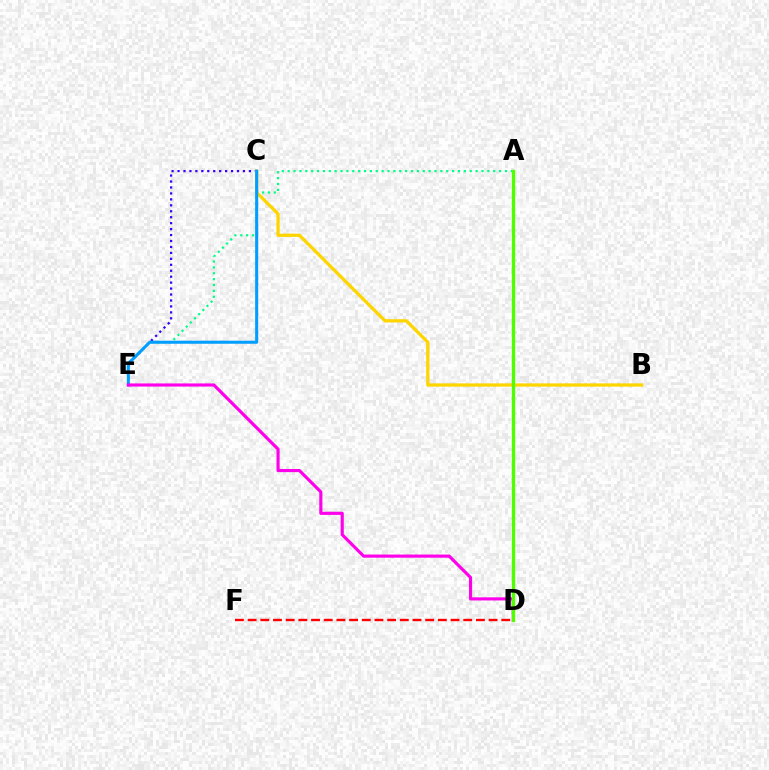{('C', 'E'): [{'color': '#3700ff', 'line_style': 'dotted', 'thickness': 1.62}, {'color': '#009eff', 'line_style': 'solid', 'thickness': 2.2}], ('D', 'F'): [{'color': '#ff0000', 'line_style': 'dashed', 'thickness': 1.72}], ('A', 'E'): [{'color': '#00ff86', 'line_style': 'dotted', 'thickness': 1.6}], ('B', 'C'): [{'color': '#ffd500', 'line_style': 'solid', 'thickness': 2.35}], ('D', 'E'): [{'color': '#ff00ed', 'line_style': 'solid', 'thickness': 2.26}], ('A', 'D'): [{'color': '#4fff00', 'line_style': 'solid', 'thickness': 2.4}]}